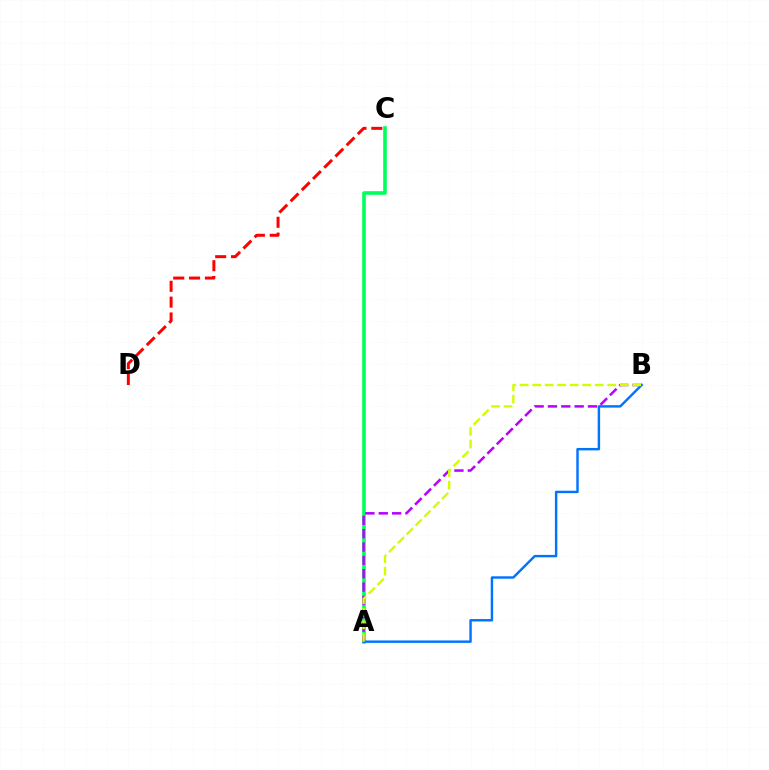{('A', 'C'): [{'color': '#00ff5c', 'line_style': 'solid', 'thickness': 2.6}], ('A', 'B'): [{'color': '#b900ff', 'line_style': 'dashed', 'thickness': 1.81}, {'color': '#0074ff', 'line_style': 'solid', 'thickness': 1.75}, {'color': '#d1ff00', 'line_style': 'dashed', 'thickness': 1.7}], ('C', 'D'): [{'color': '#ff0000', 'line_style': 'dashed', 'thickness': 2.15}]}